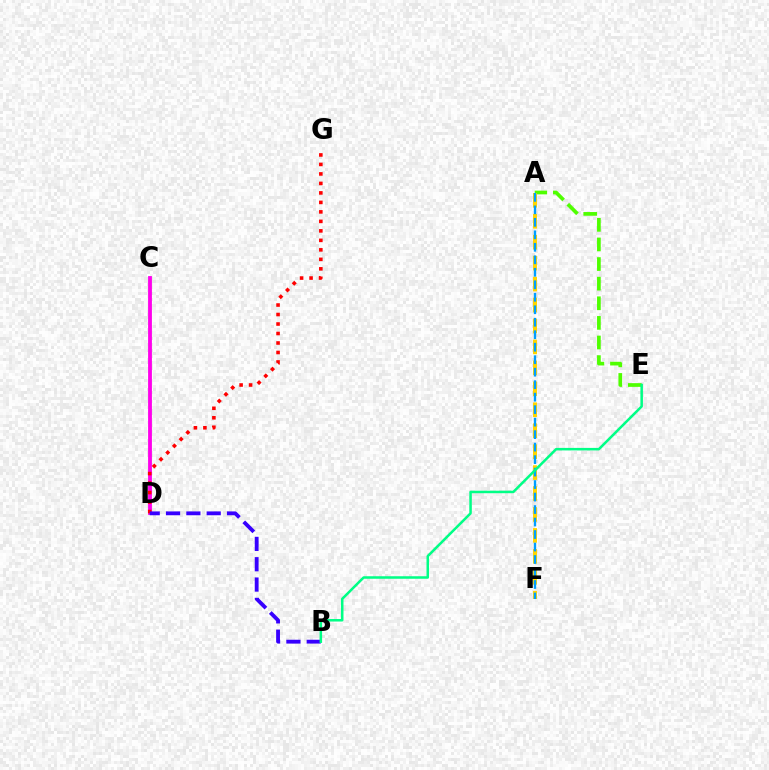{('A', 'E'): [{'color': '#4fff00', 'line_style': 'dashed', 'thickness': 2.66}], ('C', 'D'): [{'color': '#ff00ed', 'line_style': 'solid', 'thickness': 2.75}], ('D', 'G'): [{'color': '#ff0000', 'line_style': 'dotted', 'thickness': 2.58}], ('A', 'F'): [{'color': '#ffd500', 'line_style': 'dashed', 'thickness': 2.85}, {'color': '#009eff', 'line_style': 'dashed', 'thickness': 1.7}], ('B', 'D'): [{'color': '#3700ff', 'line_style': 'dashed', 'thickness': 2.76}], ('B', 'E'): [{'color': '#00ff86', 'line_style': 'solid', 'thickness': 1.82}]}